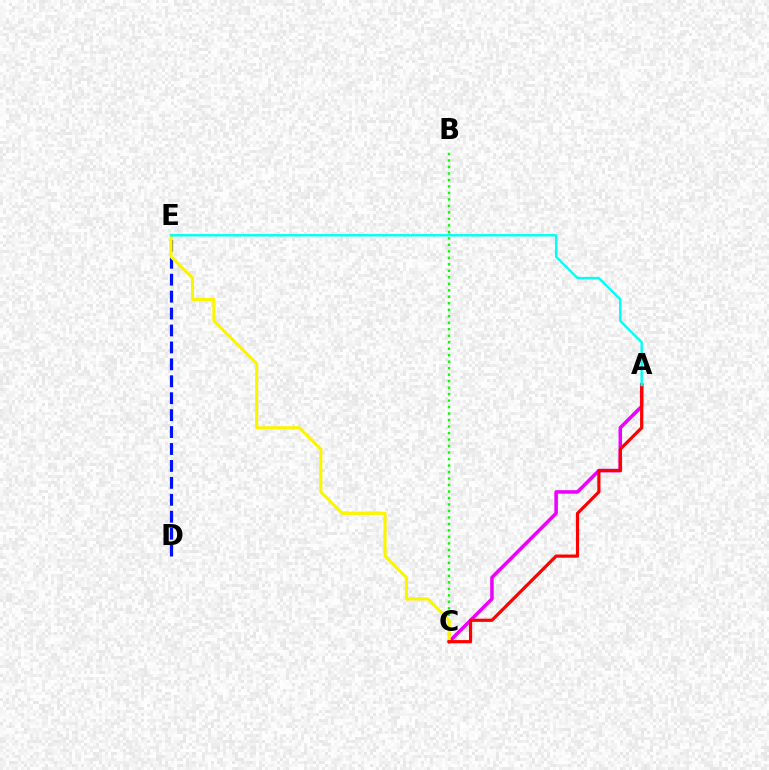{('B', 'C'): [{'color': '#08ff00', 'line_style': 'dotted', 'thickness': 1.76}], ('A', 'C'): [{'color': '#ee00ff', 'line_style': 'solid', 'thickness': 2.53}, {'color': '#ff0000', 'line_style': 'solid', 'thickness': 2.29}], ('D', 'E'): [{'color': '#0010ff', 'line_style': 'dashed', 'thickness': 2.3}], ('C', 'E'): [{'color': '#fcf500', 'line_style': 'solid', 'thickness': 2.24}], ('A', 'E'): [{'color': '#00fff6', 'line_style': 'solid', 'thickness': 1.74}]}